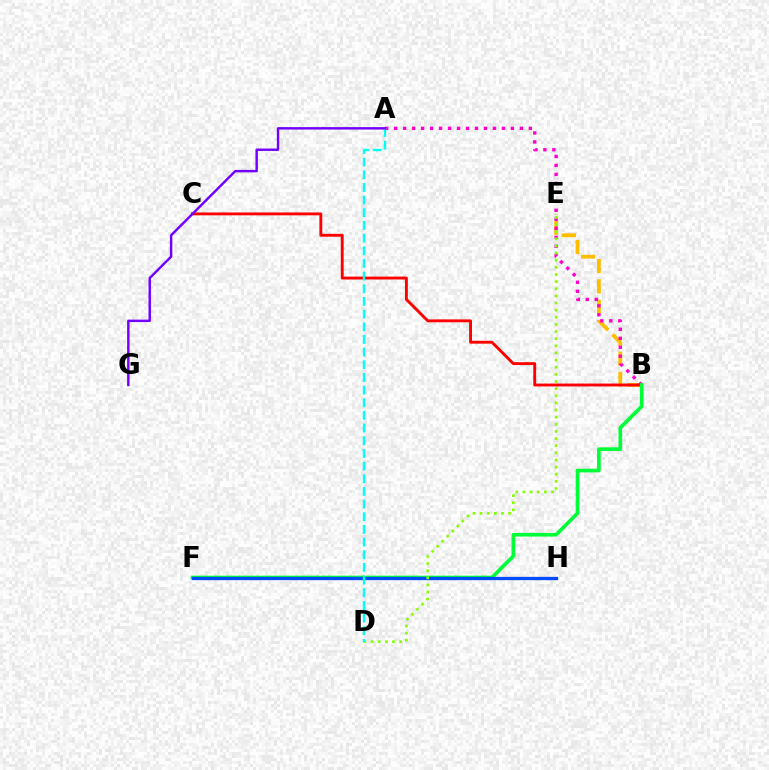{('B', 'E'): [{'color': '#ffbd00', 'line_style': 'dashed', 'thickness': 2.76}], ('A', 'B'): [{'color': '#ff00cf', 'line_style': 'dotted', 'thickness': 2.44}], ('B', 'C'): [{'color': '#ff0000', 'line_style': 'solid', 'thickness': 2.07}], ('B', 'F'): [{'color': '#00ff39', 'line_style': 'solid', 'thickness': 2.65}], ('F', 'H'): [{'color': '#004bff', 'line_style': 'solid', 'thickness': 2.37}], ('D', 'E'): [{'color': '#84ff00', 'line_style': 'dotted', 'thickness': 1.94}], ('A', 'D'): [{'color': '#00fff6', 'line_style': 'dashed', 'thickness': 1.72}], ('A', 'G'): [{'color': '#7200ff', 'line_style': 'solid', 'thickness': 1.75}]}